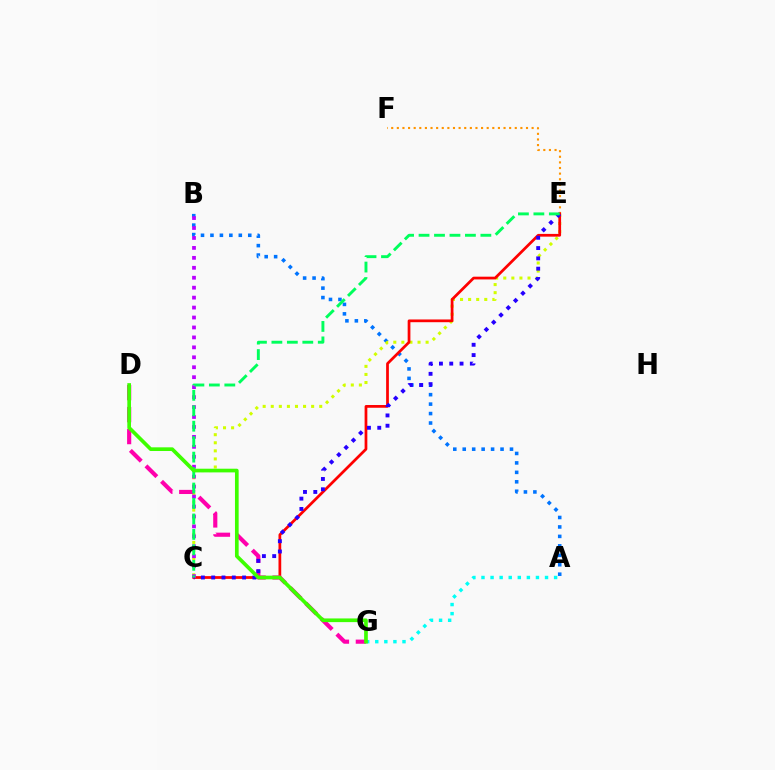{('A', 'B'): [{'color': '#0074ff', 'line_style': 'dotted', 'thickness': 2.57}], ('C', 'E'): [{'color': '#d1ff00', 'line_style': 'dotted', 'thickness': 2.19}, {'color': '#ff0000', 'line_style': 'solid', 'thickness': 1.97}, {'color': '#2500ff', 'line_style': 'dotted', 'thickness': 2.8}, {'color': '#00ff5c', 'line_style': 'dashed', 'thickness': 2.1}], ('E', 'F'): [{'color': '#ff9400', 'line_style': 'dotted', 'thickness': 1.53}], ('A', 'G'): [{'color': '#00fff6', 'line_style': 'dotted', 'thickness': 2.47}], ('D', 'G'): [{'color': '#ff00ac', 'line_style': 'dashed', 'thickness': 2.98}, {'color': '#3dff00', 'line_style': 'solid', 'thickness': 2.65}], ('B', 'C'): [{'color': '#b900ff', 'line_style': 'dotted', 'thickness': 2.7}]}